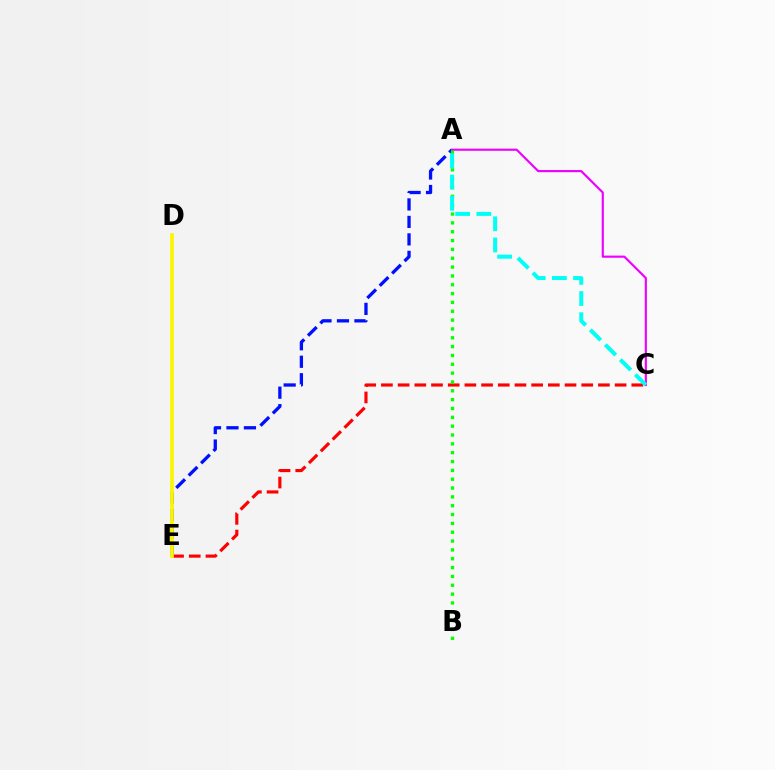{('C', 'E'): [{'color': '#ff0000', 'line_style': 'dashed', 'thickness': 2.27}], ('A', 'E'): [{'color': '#0010ff', 'line_style': 'dashed', 'thickness': 2.37}], ('D', 'E'): [{'color': '#fcf500', 'line_style': 'solid', 'thickness': 2.66}], ('A', 'C'): [{'color': '#ee00ff', 'line_style': 'solid', 'thickness': 1.55}, {'color': '#00fff6', 'line_style': 'dashed', 'thickness': 2.88}], ('A', 'B'): [{'color': '#08ff00', 'line_style': 'dotted', 'thickness': 2.4}]}